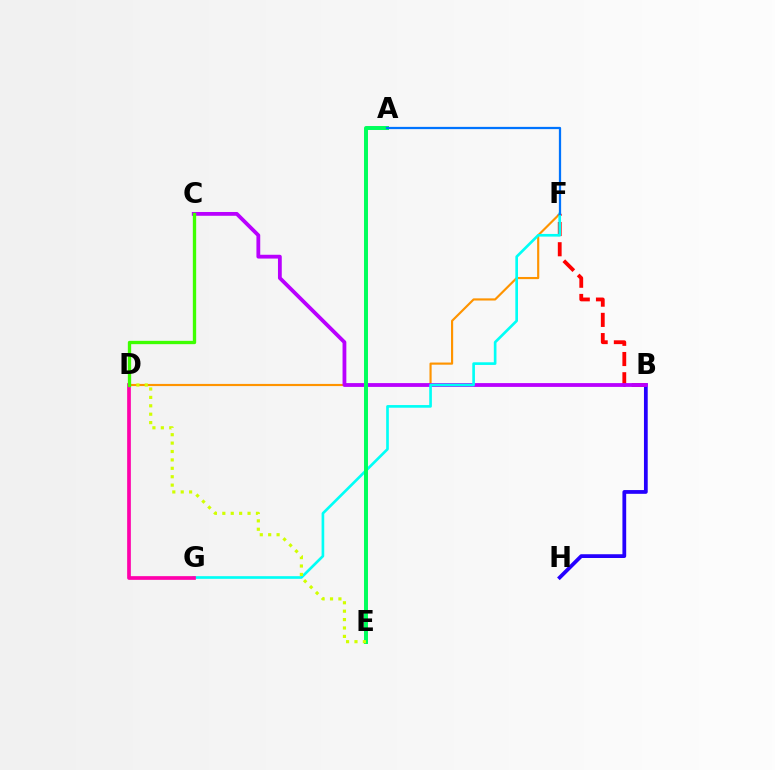{('B', 'H'): [{'color': '#2500ff', 'line_style': 'solid', 'thickness': 2.71}], ('D', 'F'): [{'color': '#ff9400', 'line_style': 'solid', 'thickness': 1.55}], ('B', 'F'): [{'color': '#ff0000', 'line_style': 'dashed', 'thickness': 2.75}], ('B', 'C'): [{'color': '#b900ff', 'line_style': 'solid', 'thickness': 2.74}], ('F', 'G'): [{'color': '#00fff6', 'line_style': 'solid', 'thickness': 1.92}], ('A', 'E'): [{'color': '#00ff5c', 'line_style': 'solid', 'thickness': 2.85}], ('D', 'G'): [{'color': '#ff00ac', 'line_style': 'solid', 'thickness': 2.66}], ('A', 'F'): [{'color': '#0074ff', 'line_style': 'solid', 'thickness': 1.62}], ('D', 'E'): [{'color': '#d1ff00', 'line_style': 'dotted', 'thickness': 2.28}], ('C', 'D'): [{'color': '#3dff00', 'line_style': 'solid', 'thickness': 2.4}]}